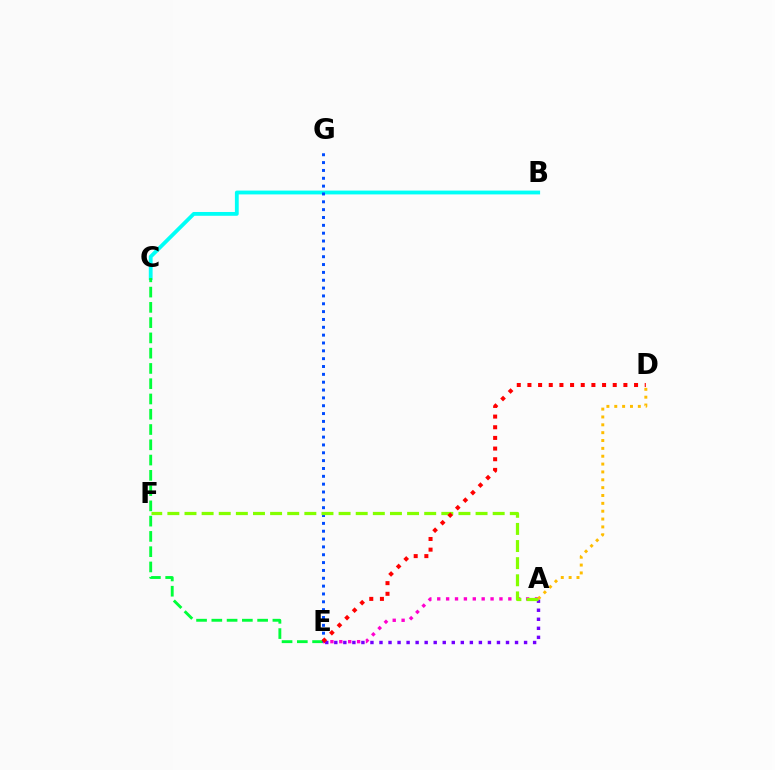{('B', 'C'): [{'color': '#00fff6', 'line_style': 'solid', 'thickness': 2.74}], ('C', 'E'): [{'color': '#00ff39', 'line_style': 'dashed', 'thickness': 2.07}], ('E', 'G'): [{'color': '#004bff', 'line_style': 'dotted', 'thickness': 2.13}], ('A', 'E'): [{'color': '#7200ff', 'line_style': 'dotted', 'thickness': 2.46}, {'color': '#ff00cf', 'line_style': 'dotted', 'thickness': 2.42}], ('A', 'F'): [{'color': '#84ff00', 'line_style': 'dashed', 'thickness': 2.33}], ('A', 'D'): [{'color': '#ffbd00', 'line_style': 'dotted', 'thickness': 2.13}], ('D', 'E'): [{'color': '#ff0000', 'line_style': 'dotted', 'thickness': 2.9}]}